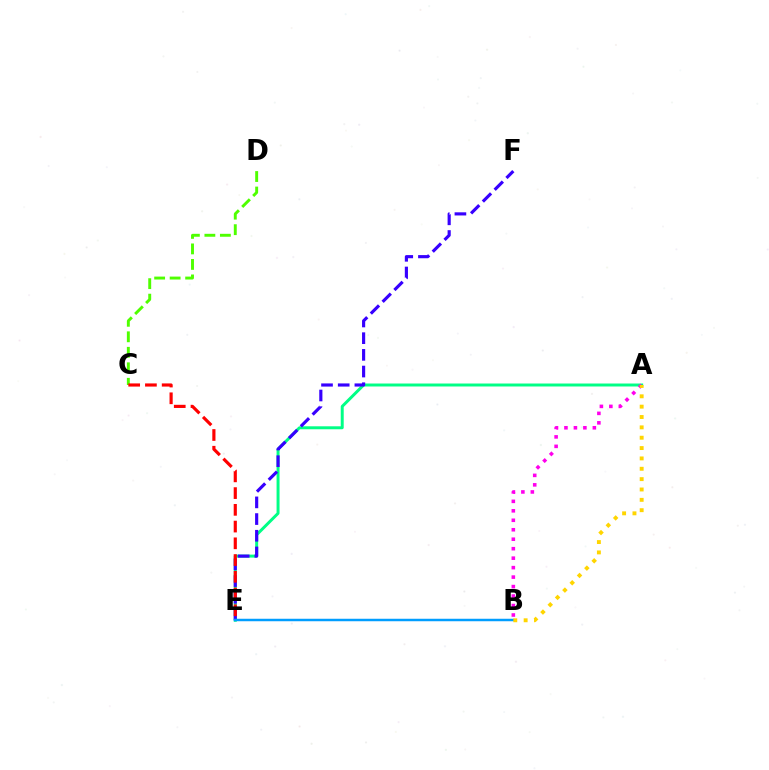{('A', 'E'): [{'color': '#00ff86', 'line_style': 'solid', 'thickness': 2.14}], ('A', 'B'): [{'color': '#ff00ed', 'line_style': 'dotted', 'thickness': 2.57}, {'color': '#ffd500', 'line_style': 'dotted', 'thickness': 2.81}], ('E', 'F'): [{'color': '#3700ff', 'line_style': 'dashed', 'thickness': 2.27}], ('B', 'E'): [{'color': '#009eff', 'line_style': 'solid', 'thickness': 1.78}], ('C', 'D'): [{'color': '#4fff00', 'line_style': 'dashed', 'thickness': 2.11}], ('C', 'E'): [{'color': '#ff0000', 'line_style': 'dashed', 'thickness': 2.27}]}